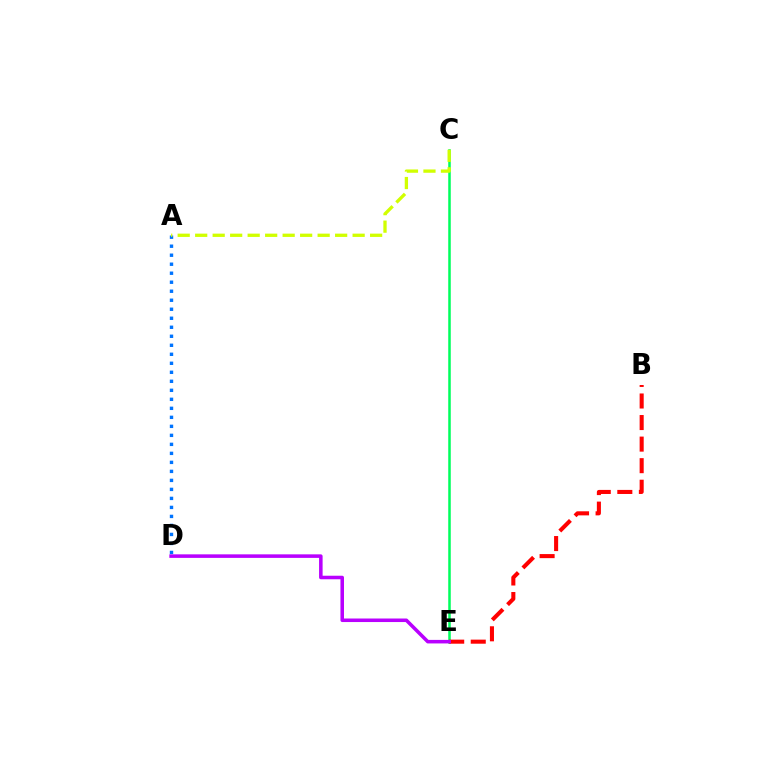{('C', 'E'): [{'color': '#00ff5c', 'line_style': 'solid', 'thickness': 1.82}], ('A', 'D'): [{'color': '#0074ff', 'line_style': 'dotted', 'thickness': 2.45}], ('B', 'E'): [{'color': '#ff0000', 'line_style': 'dashed', 'thickness': 2.93}], ('D', 'E'): [{'color': '#b900ff', 'line_style': 'solid', 'thickness': 2.55}], ('A', 'C'): [{'color': '#d1ff00', 'line_style': 'dashed', 'thickness': 2.38}]}